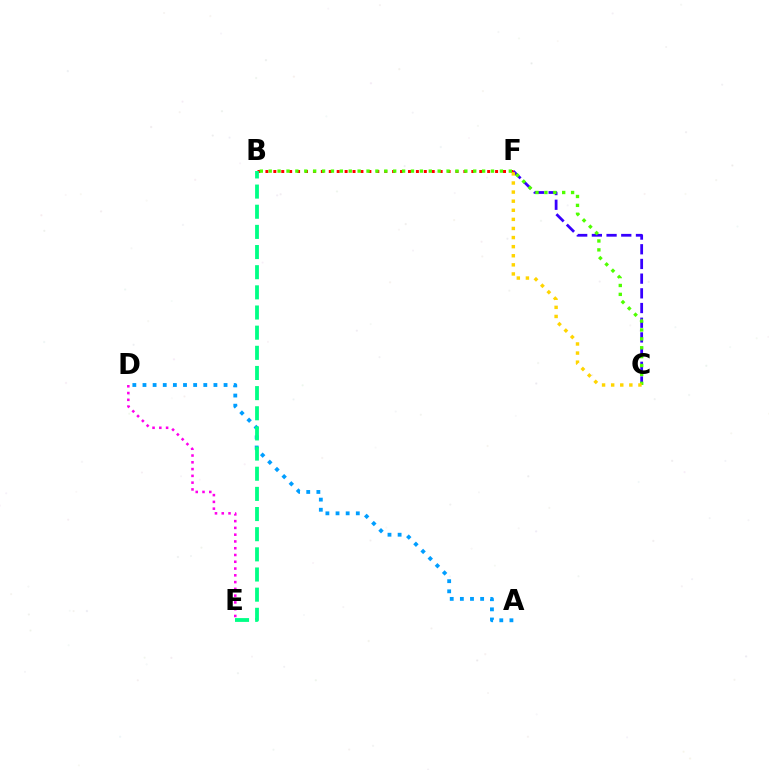{('C', 'F'): [{'color': '#3700ff', 'line_style': 'dashed', 'thickness': 2.0}, {'color': '#ffd500', 'line_style': 'dotted', 'thickness': 2.47}], ('B', 'F'): [{'color': '#ff0000', 'line_style': 'dotted', 'thickness': 2.15}], ('D', 'E'): [{'color': '#ff00ed', 'line_style': 'dotted', 'thickness': 1.84}], ('B', 'C'): [{'color': '#4fff00', 'line_style': 'dotted', 'thickness': 2.42}], ('A', 'D'): [{'color': '#009eff', 'line_style': 'dotted', 'thickness': 2.75}], ('B', 'E'): [{'color': '#00ff86', 'line_style': 'dashed', 'thickness': 2.74}]}